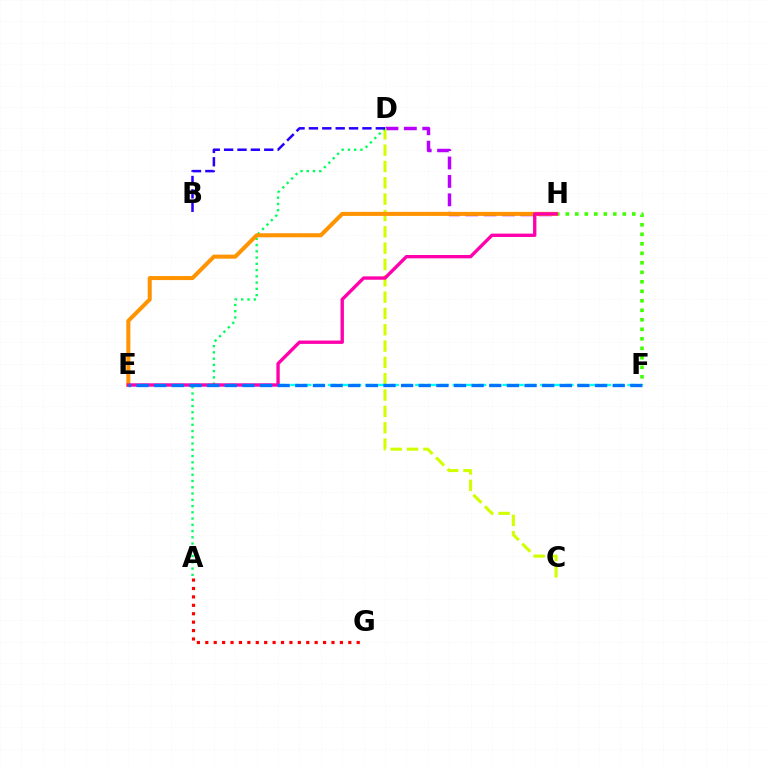{('F', 'H'): [{'color': '#3dff00', 'line_style': 'dotted', 'thickness': 2.58}], ('D', 'H'): [{'color': '#b900ff', 'line_style': 'dashed', 'thickness': 2.5}], ('A', 'G'): [{'color': '#ff0000', 'line_style': 'dotted', 'thickness': 2.29}], ('C', 'D'): [{'color': '#d1ff00', 'line_style': 'dashed', 'thickness': 2.22}], ('A', 'D'): [{'color': '#00ff5c', 'line_style': 'dotted', 'thickness': 1.7}], ('E', 'H'): [{'color': '#ff9400', 'line_style': 'solid', 'thickness': 2.91}, {'color': '#ff00ac', 'line_style': 'solid', 'thickness': 2.41}], ('E', 'F'): [{'color': '#00fff6', 'line_style': 'dashed', 'thickness': 1.7}, {'color': '#0074ff', 'line_style': 'dashed', 'thickness': 2.4}], ('B', 'D'): [{'color': '#2500ff', 'line_style': 'dashed', 'thickness': 1.82}]}